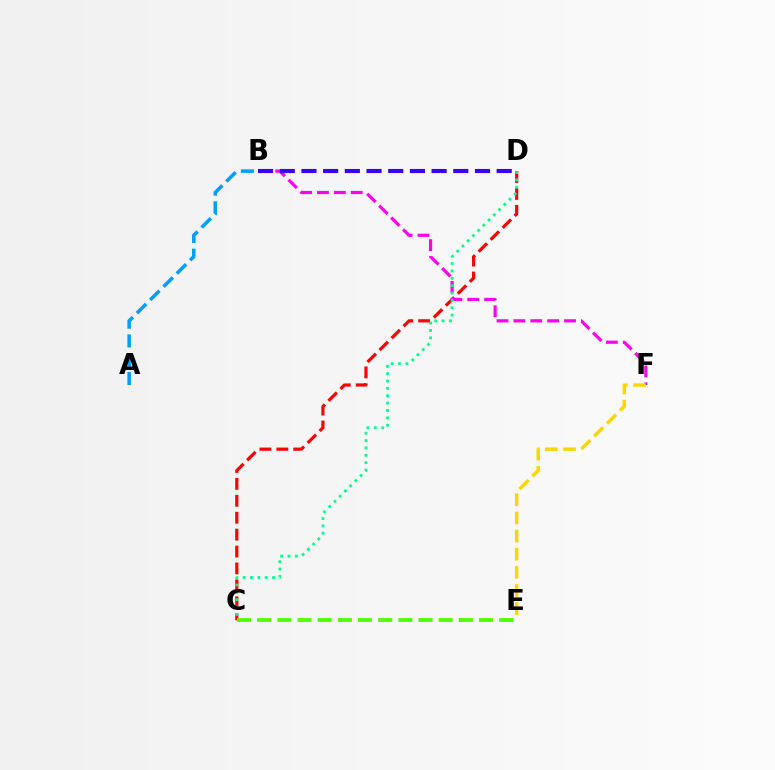{('C', 'D'): [{'color': '#ff0000', 'line_style': 'dashed', 'thickness': 2.3}, {'color': '#00ff86', 'line_style': 'dotted', 'thickness': 2.0}], ('B', 'F'): [{'color': '#ff00ed', 'line_style': 'dashed', 'thickness': 2.29}], ('C', 'E'): [{'color': '#4fff00', 'line_style': 'dashed', 'thickness': 2.74}], ('B', 'D'): [{'color': '#3700ff', 'line_style': 'dashed', 'thickness': 2.95}], ('A', 'B'): [{'color': '#009eff', 'line_style': 'dashed', 'thickness': 2.55}], ('E', 'F'): [{'color': '#ffd500', 'line_style': 'dashed', 'thickness': 2.47}]}